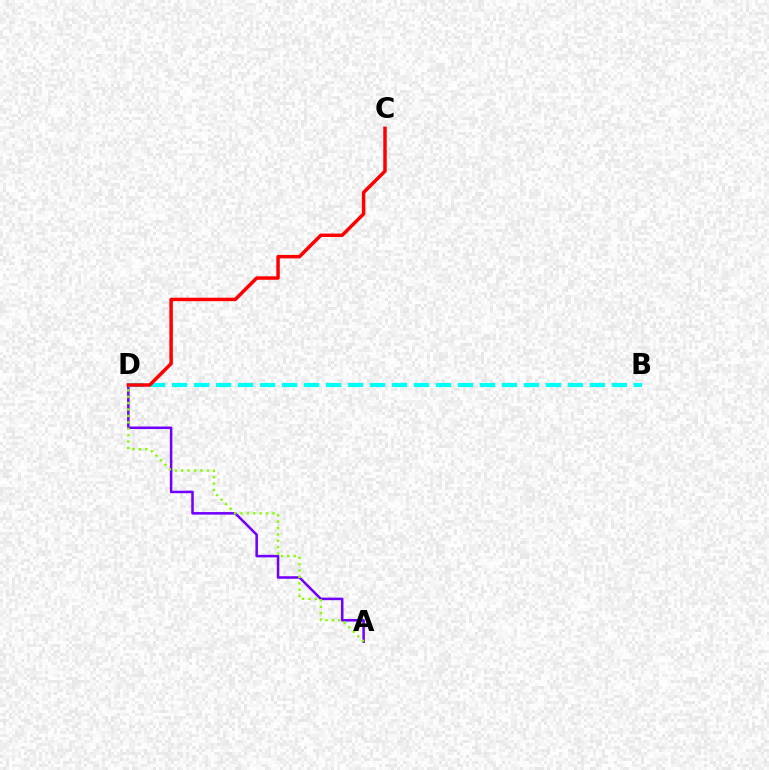{('A', 'D'): [{'color': '#7200ff', 'line_style': 'solid', 'thickness': 1.83}, {'color': '#84ff00', 'line_style': 'dotted', 'thickness': 1.74}], ('B', 'D'): [{'color': '#00fff6', 'line_style': 'dashed', 'thickness': 2.99}], ('C', 'D'): [{'color': '#ff0000', 'line_style': 'solid', 'thickness': 2.5}]}